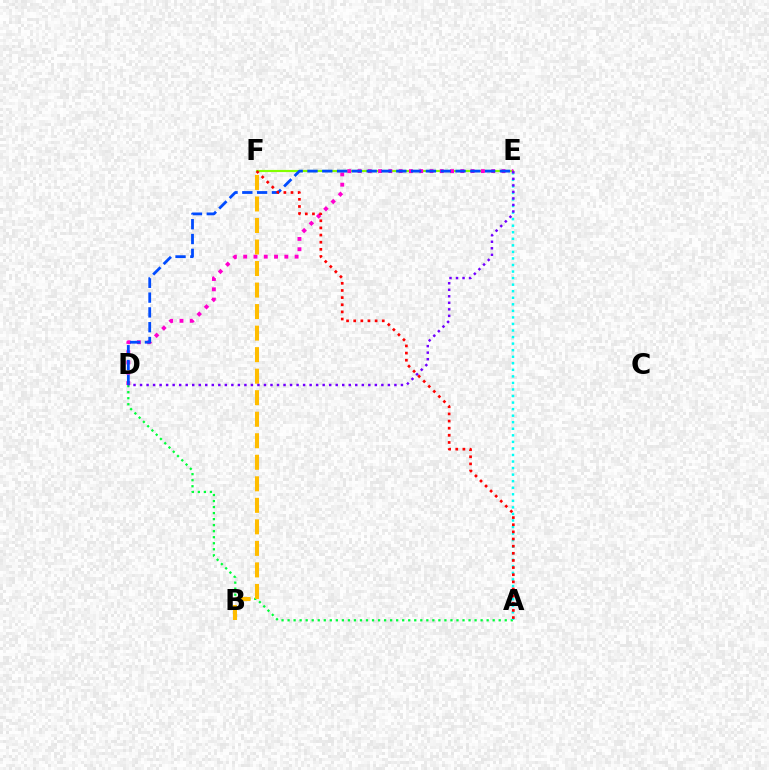{('E', 'F'): [{'color': '#84ff00', 'line_style': 'solid', 'thickness': 1.55}], ('D', 'E'): [{'color': '#ff00cf', 'line_style': 'dotted', 'thickness': 2.79}, {'color': '#004bff', 'line_style': 'dashed', 'thickness': 2.01}, {'color': '#7200ff', 'line_style': 'dotted', 'thickness': 1.77}], ('A', 'D'): [{'color': '#00ff39', 'line_style': 'dotted', 'thickness': 1.64}], ('A', 'E'): [{'color': '#00fff6', 'line_style': 'dotted', 'thickness': 1.78}], ('A', 'F'): [{'color': '#ff0000', 'line_style': 'dotted', 'thickness': 1.94}], ('B', 'F'): [{'color': '#ffbd00', 'line_style': 'dashed', 'thickness': 2.92}]}